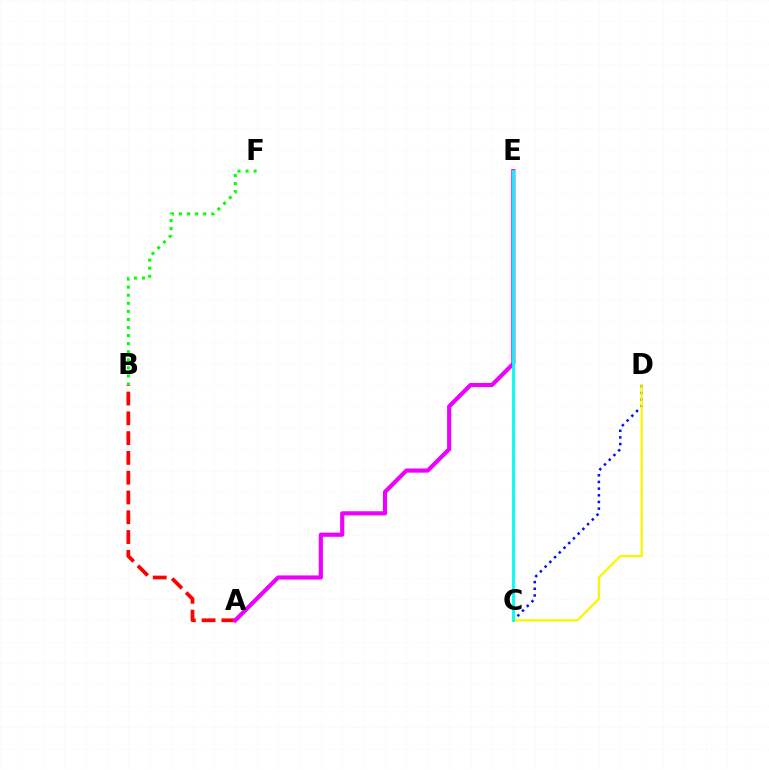{('C', 'D'): [{'color': '#0010ff', 'line_style': 'dotted', 'thickness': 1.81}, {'color': '#fcf500', 'line_style': 'solid', 'thickness': 1.64}], ('A', 'B'): [{'color': '#ff0000', 'line_style': 'dashed', 'thickness': 2.69}], ('B', 'F'): [{'color': '#08ff00', 'line_style': 'dotted', 'thickness': 2.19}], ('A', 'E'): [{'color': '#ee00ff', 'line_style': 'solid', 'thickness': 2.98}], ('C', 'E'): [{'color': '#00fff6', 'line_style': 'solid', 'thickness': 2.07}]}